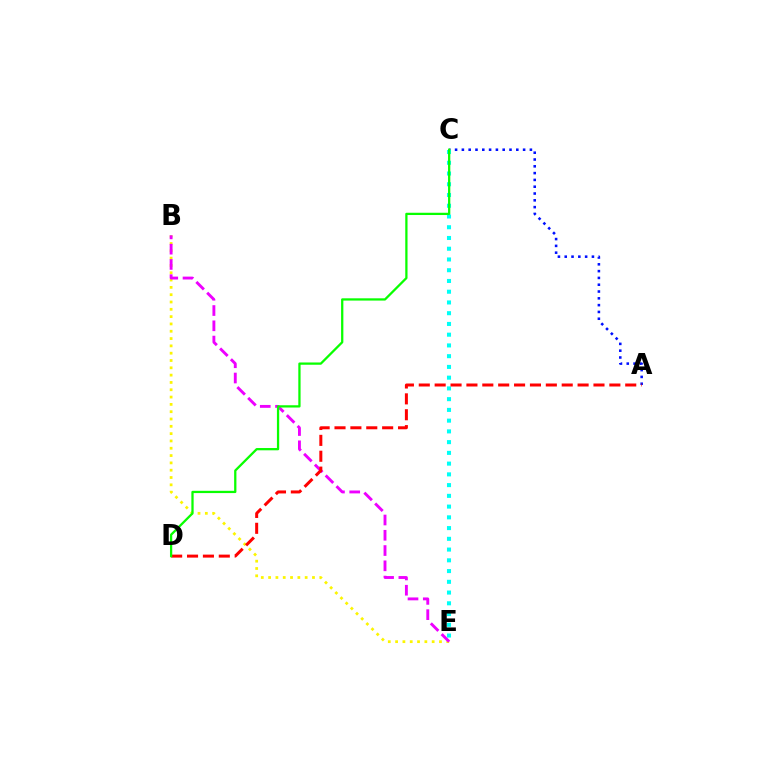{('B', 'E'): [{'color': '#fcf500', 'line_style': 'dotted', 'thickness': 1.99}, {'color': '#ee00ff', 'line_style': 'dashed', 'thickness': 2.07}], ('A', 'C'): [{'color': '#0010ff', 'line_style': 'dotted', 'thickness': 1.85}], ('C', 'E'): [{'color': '#00fff6', 'line_style': 'dotted', 'thickness': 2.92}], ('A', 'D'): [{'color': '#ff0000', 'line_style': 'dashed', 'thickness': 2.16}], ('C', 'D'): [{'color': '#08ff00', 'line_style': 'solid', 'thickness': 1.64}]}